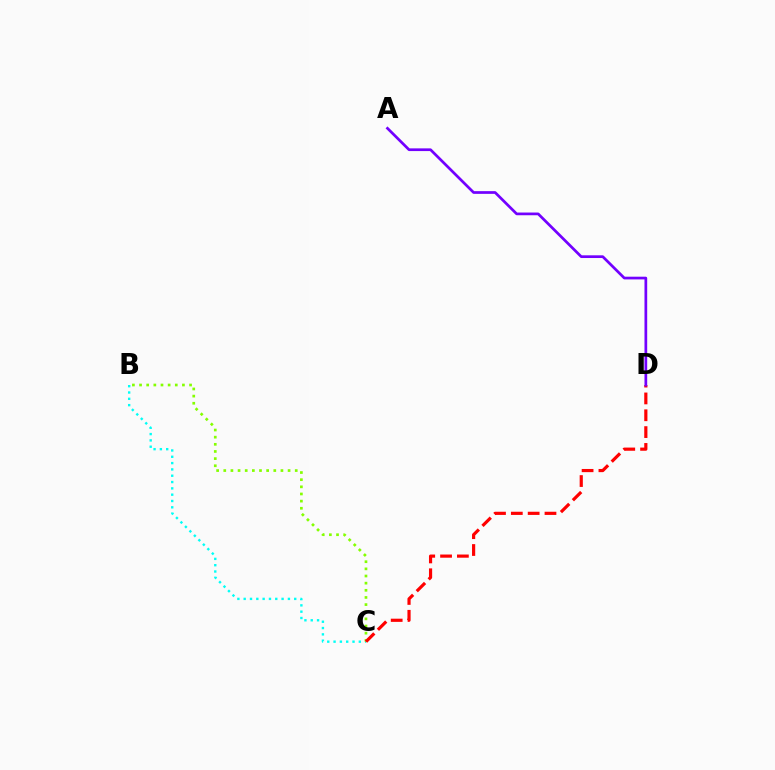{('B', 'C'): [{'color': '#00fff6', 'line_style': 'dotted', 'thickness': 1.72}, {'color': '#84ff00', 'line_style': 'dotted', 'thickness': 1.94}], ('C', 'D'): [{'color': '#ff0000', 'line_style': 'dashed', 'thickness': 2.29}], ('A', 'D'): [{'color': '#7200ff', 'line_style': 'solid', 'thickness': 1.95}]}